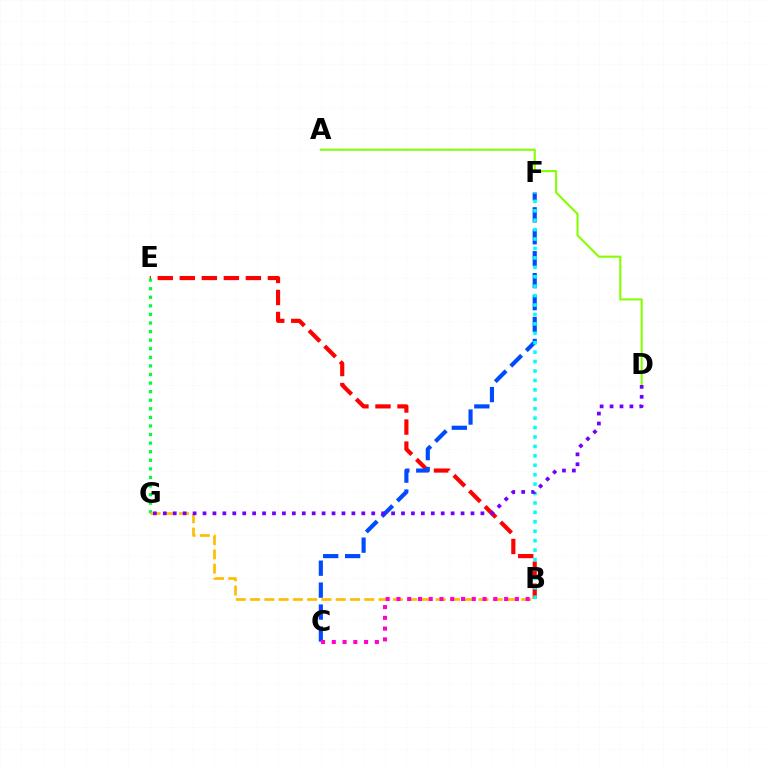{('B', 'E'): [{'color': '#ff0000', 'line_style': 'dashed', 'thickness': 2.99}], ('E', 'G'): [{'color': '#00ff39', 'line_style': 'dotted', 'thickness': 2.33}], ('C', 'F'): [{'color': '#004bff', 'line_style': 'dashed', 'thickness': 2.98}], ('B', 'G'): [{'color': '#ffbd00', 'line_style': 'dashed', 'thickness': 1.94}], ('B', 'F'): [{'color': '#00fff6', 'line_style': 'dotted', 'thickness': 2.56}], ('B', 'C'): [{'color': '#ff00cf', 'line_style': 'dotted', 'thickness': 2.93}], ('A', 'D'): [{'color': '#84ff00', 'line_style': 'solid', 'thickness': 1.5}], ('D', 'G'): [{'color': '#7200ff', 'line_style': 'dotted', 'thickness': 2.7}]}